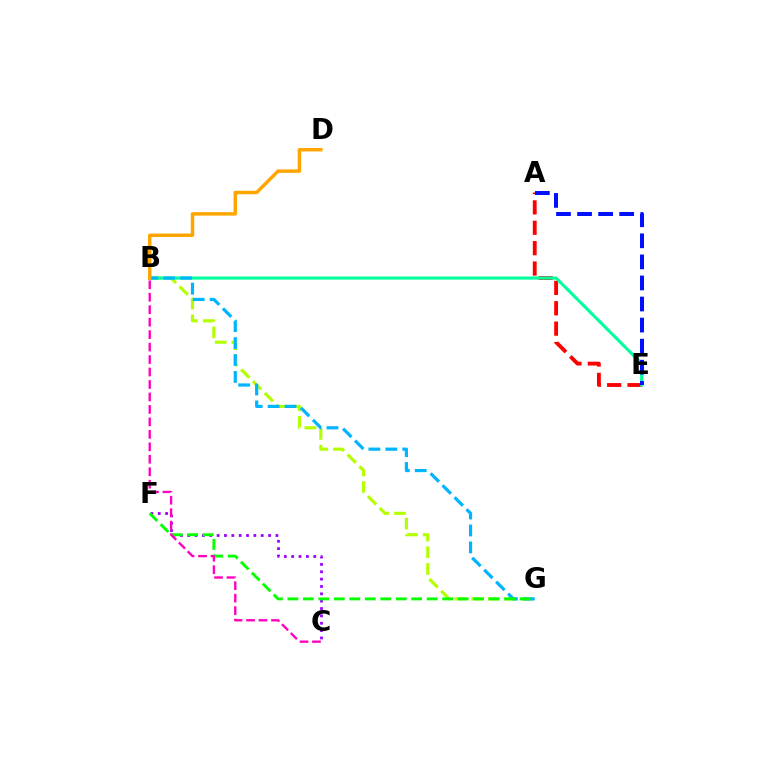{('A', 'E'): [{'color': '#ff0000', 'line_style': 'dashed', 'thickness': 2.77}, {'color': '#0010ff', 'line_style': 'dashed', 'thickness': 2.86}], ('B', 'G'): [{'color': '#b3ff00', 'line_style': 'dashed', 'thickness': 2.27}, {'color': '#00b5ff', 'line_style': 'dashed', 'thickness': 2.3}], ('C', 'F'): [{'color': '#9b00ff', 'line_style': 'dotted', 'thickness': 2.0}], ('B', 'E'): [{'color': '#00ff9d', 'line_style': 'solid', 'thickness': 2.23}], ('F', 'G'): [{'color': '#08ff00', 'line_style': 'dashed', 'thickness': 2.1}], ('B', 'D'): [{'color': '#ffa500', 'line_style': 'solid', 'thickness': 2.49}], ('B', 'C'): [{'color': '#ff00bd', 'line_style': 'dashed', 'thickness': 1.69}]}